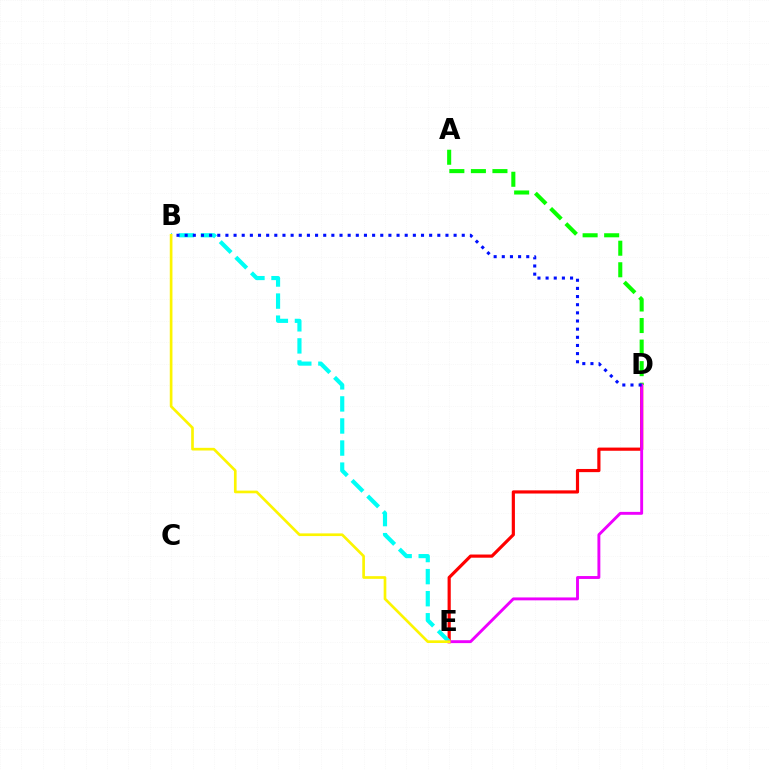{('D', 'E'): [{'color': '#ff0000', 'line_style': 'solid', 'thickness': 2.28}, {'color': '#ee00ff', 'line_style': 'solid', 'thickness': 2.09}], ('A', 'D'): [{'color': '#08ff00', 'line_style': 'dashed', 'thickness': 2.93}], ('B', 'E'): [{'color': '#00fff6', 'line_style': 'dashed', 'thickness': 3.0}, {'color': '#fcf500', 'line_style': 'solid', 'thickness': 1.92}], ('B', 'D'): [{'color': '#0010ff', 'line_style': 'dotted', 'thickness': 2.21}]}